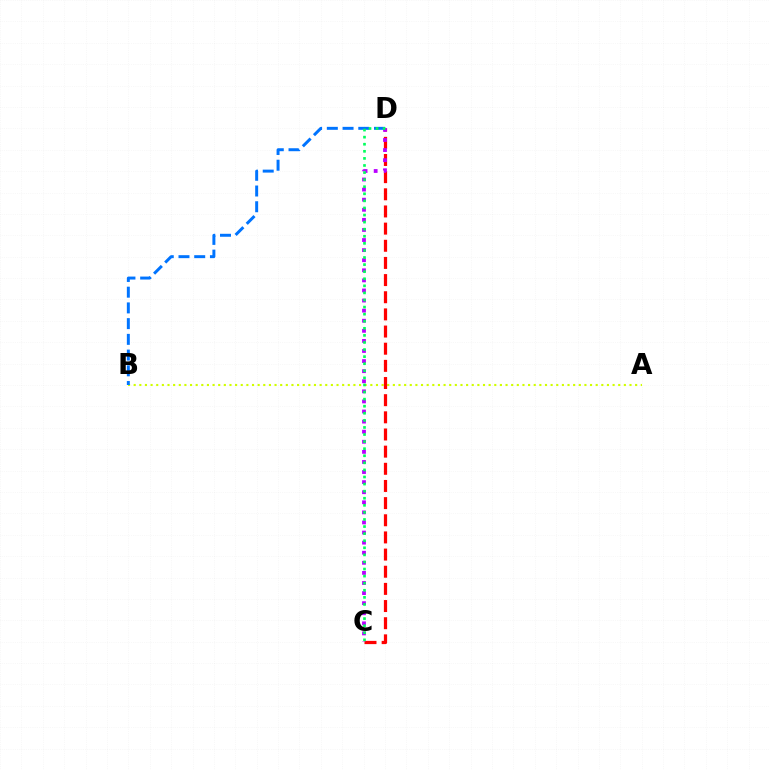{('A', 'B'): [{'color': '#d1ff00', 'line_style': 'dotted', 'thickness': 1.53}], ('C', 'D'): [{'color': '#ff0000', 'line_style': 'dashed', 'thickness': 2.33}, {'color': '#b900ff', 'line_style': 'dotted', 'thickness': 2.74}, {'color': '#00ff5c', 'line_style': 'dotted', 'thickness': 1.92}], ('B', 'D'): [{'color': '#0074ff', 'line_style': 'dashed', 'thickness': 2.14}]}